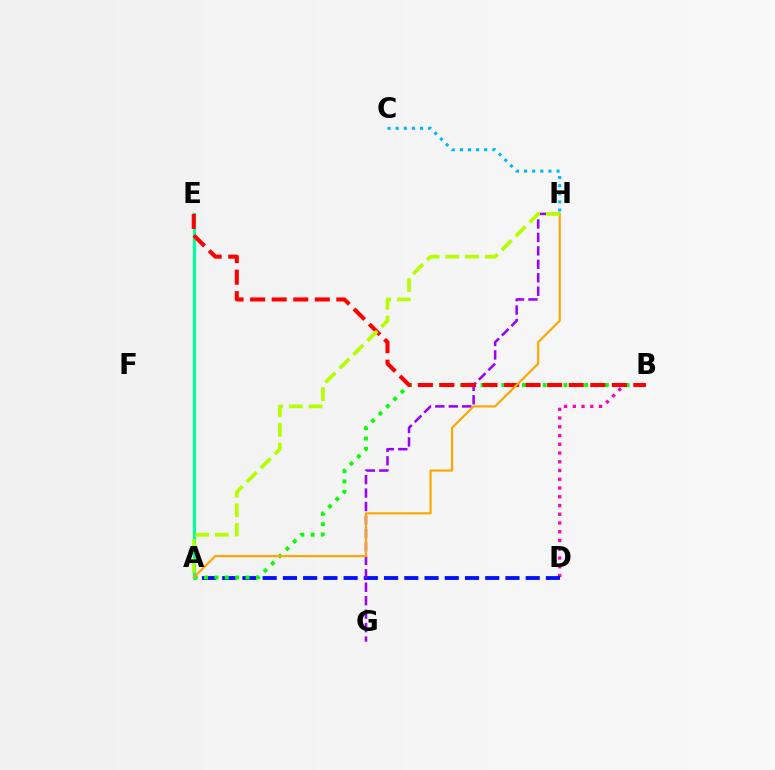{('B', 'D'): [{'color': '#ff00bd', 'line_style': 'dotted', 'thickness': 2.38}], ('C', 'H'): [{'color': '#00b5ff', 'line_style': 'dotted', 'thickness': 2.2}], ('A', 'D'): [{'color': '#0010ff', 'line_style': 'dashed', 'thickness': 2.75}], ('G', 'H'): [{'color': '#9b00ff', 'line_style': 'dashed', 'thickness': 1.83}], ('A', 'B'): [{'color': '#08ff00', 'line_style': 'dotted', 'thickness': 2.81}], ('A', 'E'): [{'color': '#00ff9d', 'line_style': 'solid', 'thickness': 2.27}], ('B', 'E'): [{'color': '#ff0000', 'line_style': 'dashed', 'thickness': 2.93}], ('A', 'H'): [{'color': '#ffa500', 'line_style': 'solid', 'thickness': 1.55}, {'color': '#b3ff00', 'line_style': 'dashed', 'thickness': 2.67}]}